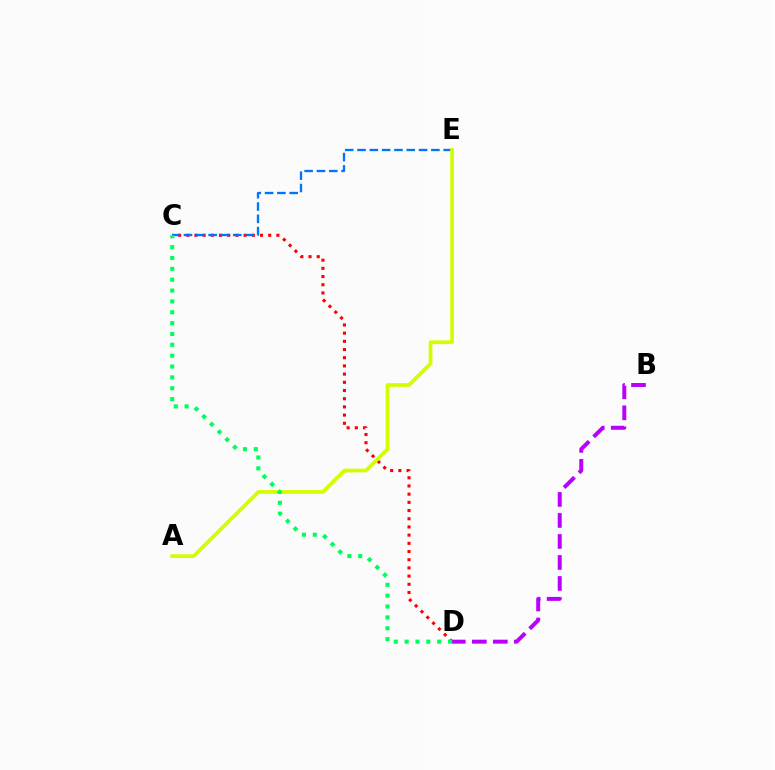{('C', 'D'): [{'color': '#ff0000', 'line_style': 'dotted', 'thickness': 2.23}, {'color': '#00ff5c', 'line_style': 'dotted', 'thickness': 2.95}], ('C', 'E'): [{'color': '#0074ff', 'line_style': 'dashed', 'thickness': 1.67}], ('A', 'E'): [{'color': '#d1ff00', 'line_style': 'solid', 'thickness': 2.69}], ('B', 'D'): [{'color': '#b900ff', 'line_style': 'dashed', 'thickness': 2.85}]}